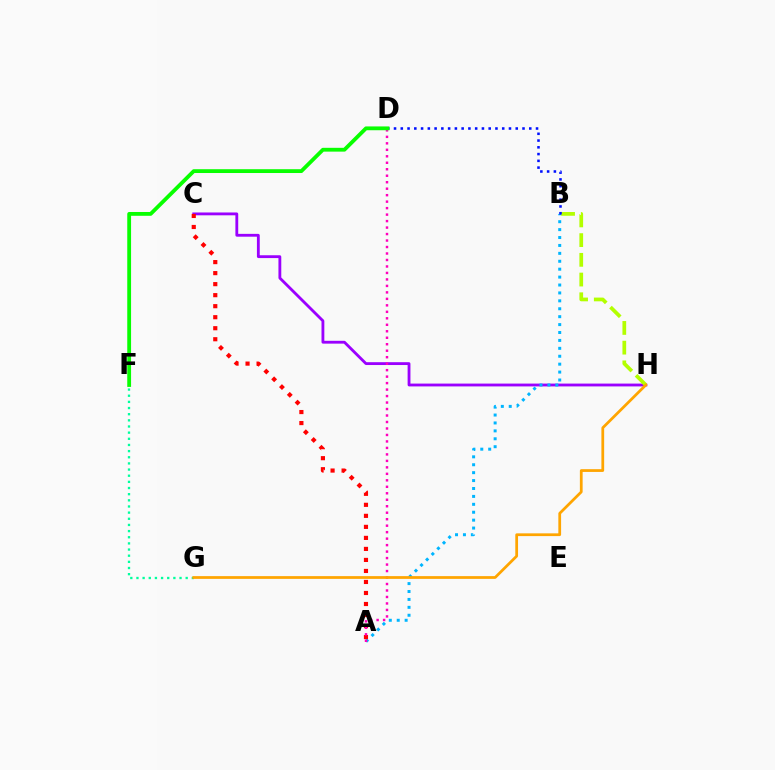{('C', 'H'): [{'color': '#9b00ff', 'line_style': 'solid', 'thickness': 2.04}], ('A', 'B'): [{'color': '#00b5ff', 'line_style': 'dotted', 'thickness': 2.15}], ('A', 'C'): [{'color': '#ff0000', 'line_style': 'dotted', 'thickness': 2.99}], ('A', 'D'): [{'color': '#ff00bd', 'line_style': 'dotted', 'thickness': 1.76}], ('B', 'H'): [{'color': '#b3ff00', 'line_style': 'dashed', 'thickness': 2.68}], ('B', 'D'): [{'color': '#0010ff', 'line_style': 'dotted', 'thickness': 1.84}], ('D', 'F'): [{'color': '#08ff00', 'line_style': 'solid', 'thickness': 2.74}], ('F', 'G'): [{'color': '#00ff9d', 'line_style': 'dotted', 'thickness': 1.67}], ('G', 'H'): [{'color': '#ffa500', 'line_style': 'solid', 'thickness': 1.98}]}